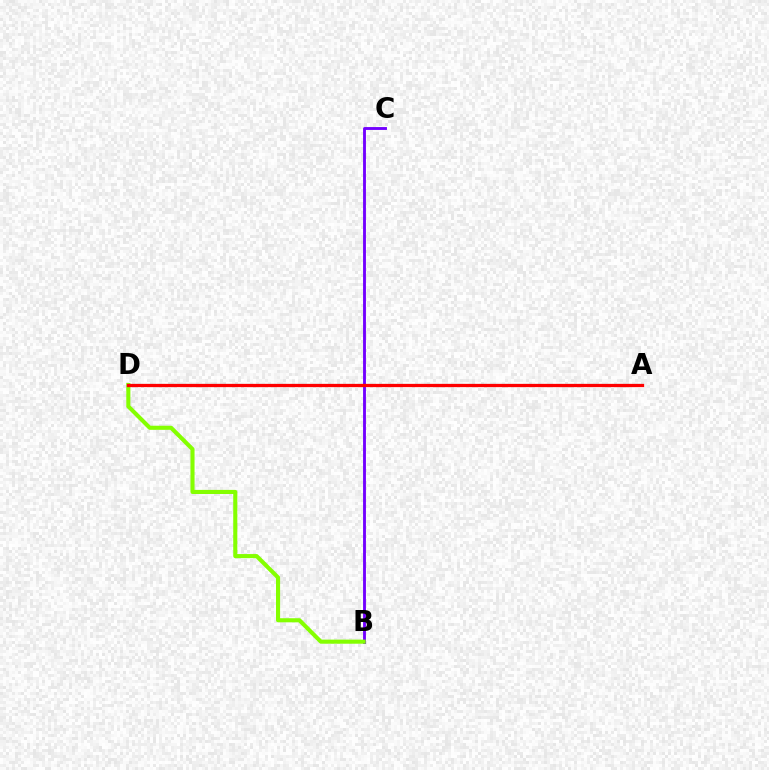{('A', 'D'): [{'color': '#00fff6', 'line_style': 'dashed', 'thickness': 1.51}, {'color': '#ff0000', 'line_style': 'solid', 'thickness': 2.35}], ('B', 'C'): [{'color': '#7200ff', 'line_style': 'solid', 'thickness': 2.07}], ('B', 'D'): [{'color': '#84ff00', 'line_style': 'solid', 'thickness': 2.95}]}